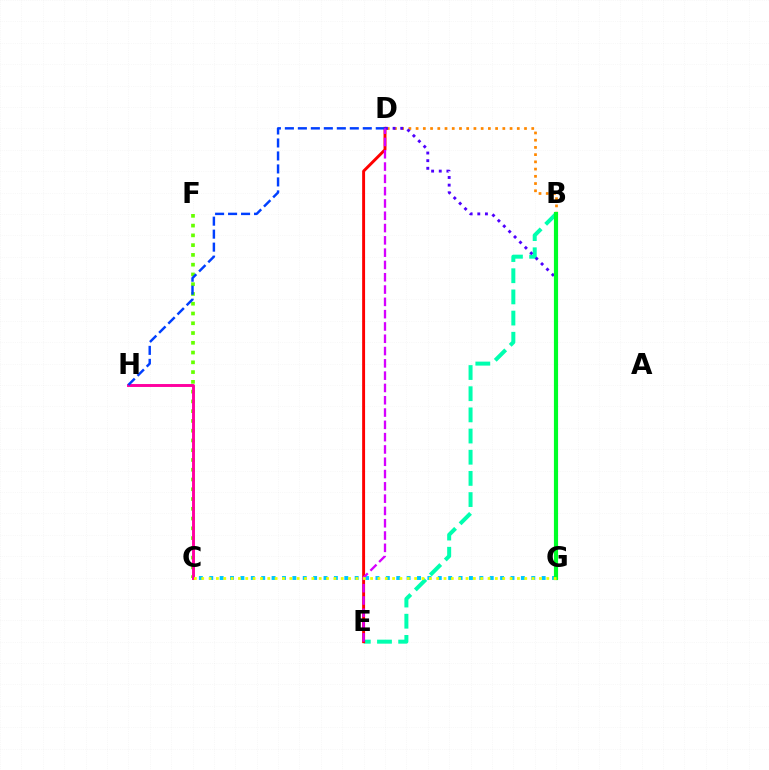{('C', 'F'): [{'color': '#66ff00', 'line_style': 'dotted', 'thickness': 2.65}], ('B', 'E'): [{'color': '#00ffaf', 'line_style': 'dashed', 'thickness': 2.88}], ('D', 'E'): [{'color': '#ff0000', 'line_style': 'solid', 'thickness': 2.11}, {'color': '#d600ff', 'line_style': 'dashed', 'thickness': 1.67}], ('B', 'D'): [{'color': '#ff8800', 'line_style': 'dotted', 'thickness': 1.96}], ('C', 'G'): [{'color': '#00c7ff', 'line_style': 'dotted', 'thickness': 2.82}, {'color': '#eeff00', 'line_style': 'dotted', 'thickness': 1.99}], ('C', 'H'): [{'color': '#ff00a0', 'line_style': 'solid', 'thickness': 2.1}], ('D', 'G'): [{'color': '#4f00ff', 'line_style': 'dotted', 'thickness': 2.08}], ('B', 'G'): [{'color': '#00ff27', 'line_style': 'solid', 'thickness': 2.99}], ('D', 'H'): [{'color': '#003fff', 'line_style': 'dashed', 'thickness': 1.76}]}